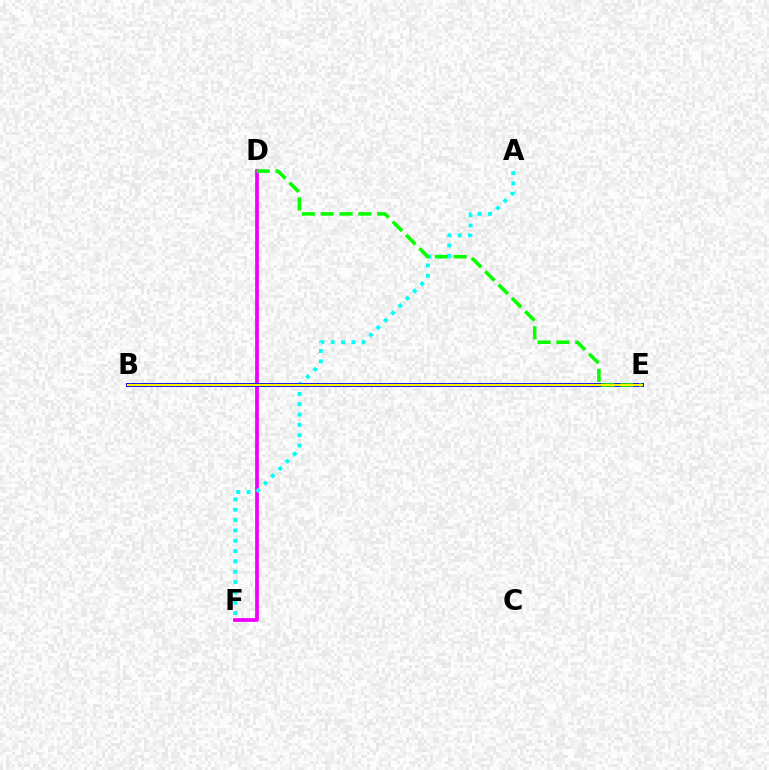{('B', 'E'): [{'color': '#ff0000', 'line_style': 'solid', 'thickness': 2.71}, {'color': '#0010ff', 'line_style': 'solid', 'thickness': 2.77}, {'color': '#fcf500', 'line_style': 'solid', 'thickness': 1.52}], ('D', 'F'): [{'color': '#ee00ff', 'line_style': 'solid', 'thickness': 2.7}], ('A', 'F'): [{'color': '#00fff6', 'line_style': 'dotted', 'thickness': 2.81}], ('D', 'E'): [{'color': '#08ff00', 'line_style': 'dashed', 'thickness': 2.56}]}